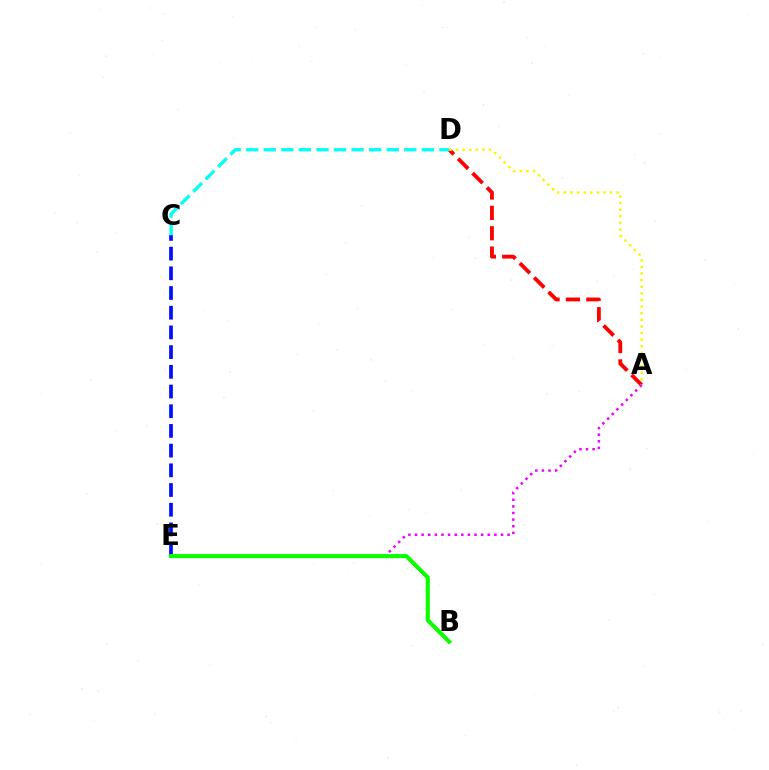{('A', 'D'): [{'color': '#ff0000', 'line_style': 'dashed', 'thickness': 2.77}, {'color': '#fcf500', 'line_style': 'dotted', 'thickness': 1.79}], ('A', 'E'): [{'color': '#ee00ff', 'line_style': 'dotted', 'thickness': 1.8}], ('C', 'E'): [{'color': '#0010ff', 'line_style': 'dashed', 'thickness': 2.68}], ('B', 'E'): [{'color': '#08ff00', 'line_style': 'solid', 'thickness': 2.94}], ('C', 'D'): [{'color': '#00fff6', 'line_style': 'dashed', 'thickness': 2.39}]}